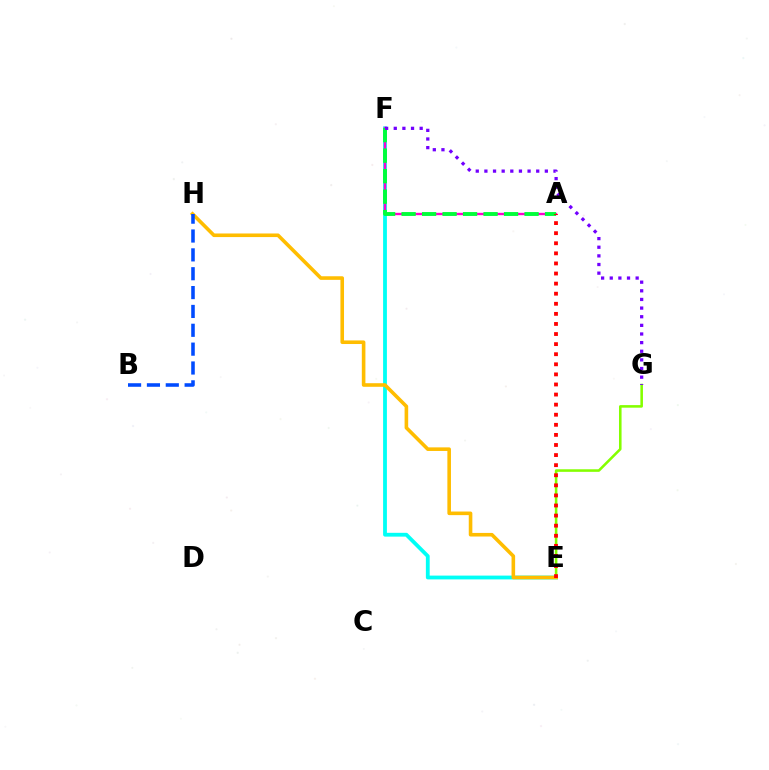{('E', 'G'): [{'color': '#84ff00', 'line_style': 'solid', 'thickness': 1.85}], ('E', 'F'): [{'color': '#00fff6', 'line_style': 'solid', 'thickness': 2.74}], ('A', 'F'): [{'color': '#ff00cf', 'line_style': 'solid', 'thickness': 1.7}, {'color': '#00ff39', 'line_style': 'dashed', 'thickness': 2.78}], ('E', 'H'): [{'color': '#ffbd00', 'line_style': 'solid', 'thickness': 2.59}], ('F', 'G'): [{'color': '#7200ff', 'line_style': 'dotted', 'thickness': 2.35}], ('A', 'E'): [{'color': '#ff0000', 'line_style': 'dotted', 'thickness': 2.74}], ('B', 'H'): [{'color': '#004bff', 'line_style': 'dashed', 'thickness': 2.56}]}